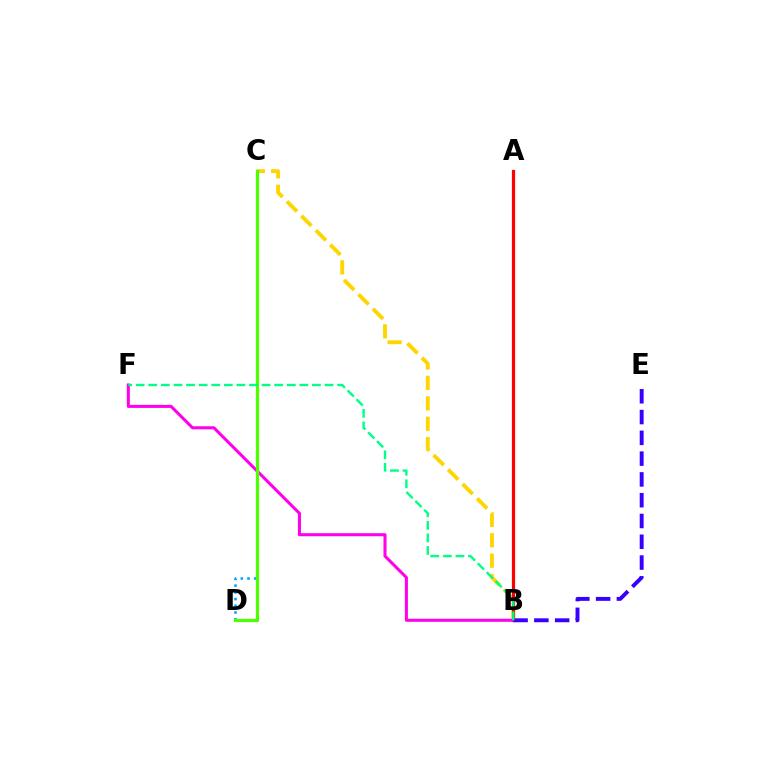{('B', 'C'): [{'color': '#ffd500', 'line_style': 'dashed', 'thickness': 2.78}], ('A', 'B'): [{'color': '#ff0000', 'line_style': 'solid', 'thickness': 2.3}], ('C', 'D'): [{'color': '#009eff', 'line_style': 'dotted', 'thickness': 1.83}, {'color': '#4fff00', 'line_style': 'solid', 'thickness': 2.34}], ('B', 'F'): [{'color': '#ff00ed', 'line_style': 'solid', 'thickness': 2.19}, {'color': '#00ff86', 'line_style': 'dashed', 'thickness': 1.71}], ('B', 'E'): [{'color': '#3700ff', 'line_style': 'dashed', 'thickness': 2.82}]}